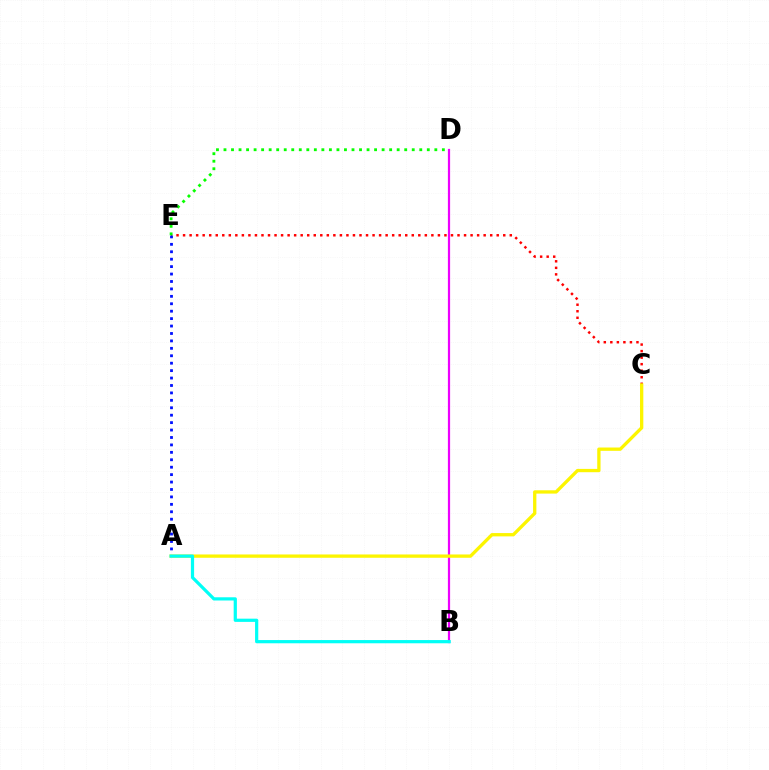{('B', 'D'): [{'color': '#ee00ff', 'line_style': 'solid', 'thickness': 1.6}], ('C', 'E'): [{'color': '#ff0000', 'line_style': 'dotted', 'thickness': 1.78}], ('A', 'E'): [{'color': '#0010ff', 'line_style': 'dotted', 'thickness': 2.02}], ('A', 'C'): [{'color': '#fcf500', 'line_style': 'solid', 'thickness': 2.38}], ('A', 'B'): [{'color': '#00fff6', 'line_style': 'solid', 'thickness': 2.31}], ('D', 'E'): [{'color': '#08ff00', 'line_style': 'dotted', 'thickness': 2.05}]}